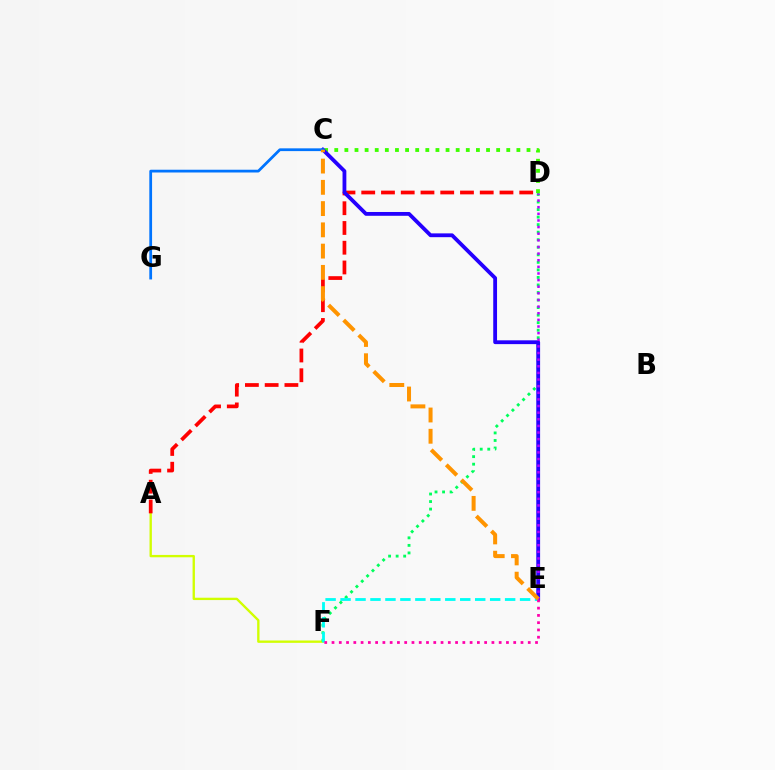{('A', 'F'): [{'color': '#d1ff00', 'line_style': 'solid', 'thickness': 1.69}], ('D', 'F'): [{'color': '#00ff5c', 'line_style': 'dotted', 'thickness': 2.05}], ('A', 'D'): [{'color': '#ff0000', 'line_style': 'dashed', 'thickness': 2.68}], ('C', 'D'): [{'color': '#3dff00', 'line_style': 'dotted', 'thickness': 2.75}], ('C', 'E'): [{'color': '#2500ff', 'line_style': 'solid', 'thickness': 2.74}, {'color': '#ff9400', 'line_style': 'dashed', 'thickness': 2.89}], ('E', 'F'): [{'color': '#00fff6', 'line_style': 'dashed', 'thickness': 2.03}, {'color': '#ff00ac', 'line_style': 'dotted', 'thickness': 1.97}], ('C', 'G'): [{'color': '#0074ff', 'line_style': 'solid', 'thickness': 1.99}], ('D', 'E'): [{'color': '#b900ff', 'line_style': 'dotted', 'thickness': 1.8}]}